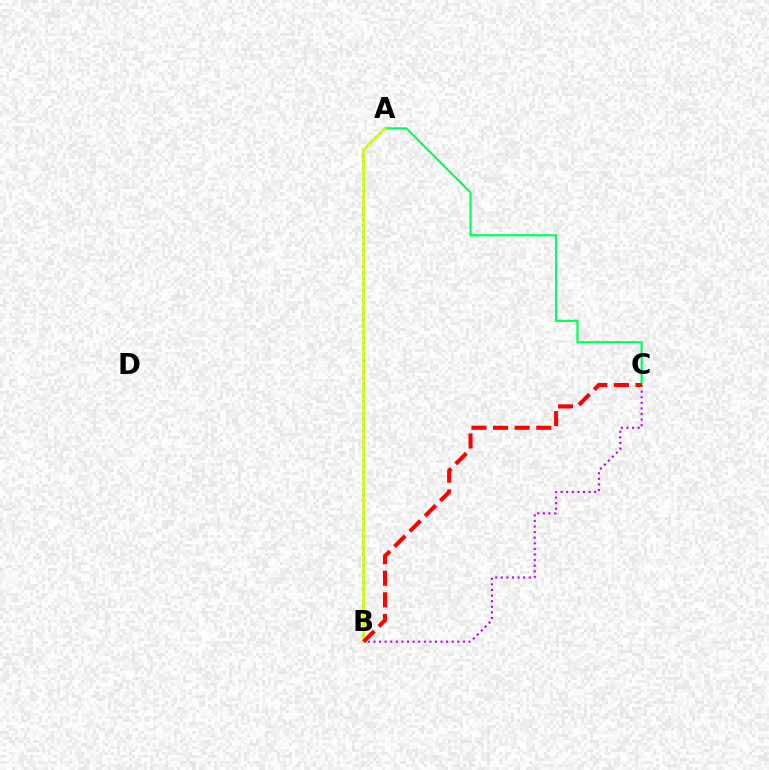{('A', 'B'): [{'color': '#0074ff', 'line_style': 'dotted', 'thickness': 1.59}, {'color': '#d1ff00', 'line_style': 'solid', 'thickness': 1.86}], ('A', 'C'): [{'color': '#00ff5c', 'line_style': 'solid', 'thickness': 1.58}], ('B', 'C'): [{'color': '#b900ff', 'line_style': 'dotted', 'thickness': 1.52}, {'color': '#ff0000', 'line_style': 'dashed', 'thickness': 2.93}]}